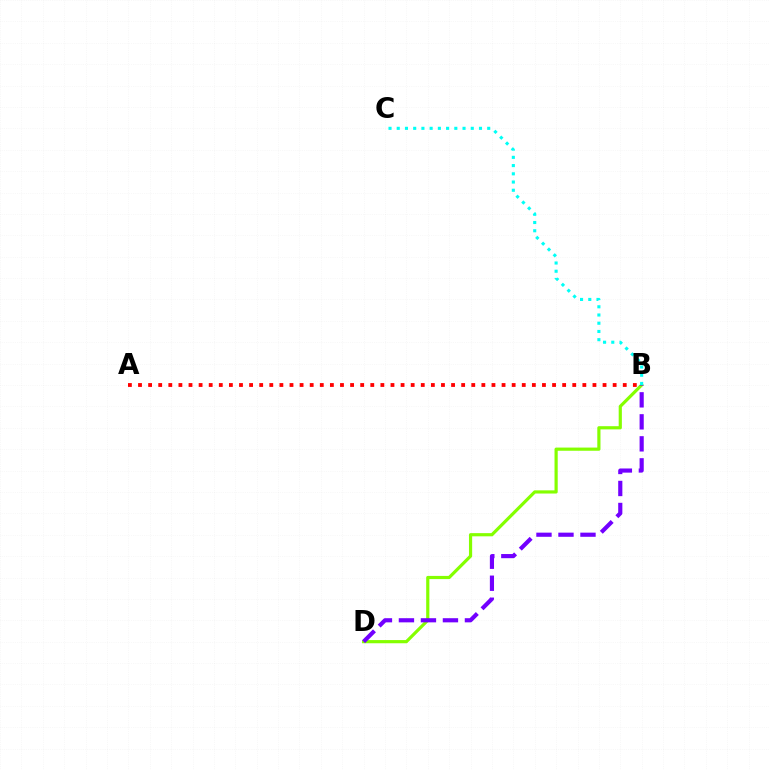{('B', 'D'): [{'color': '#84ff00', 'line_style': 'solid', 'thickness': 2.29}, {'color': '#7200ff', 'line_style': 'dashed', 'thickness': 2.99}], ('B', 'C'): [{'color': '#00fff6', 'line_style': 'dotted', 'thickness': 2.23}], ('A', 'B'): [{'color': '#ff0000', 'line_style': 'dotted', 'thickness': 2.74}]}